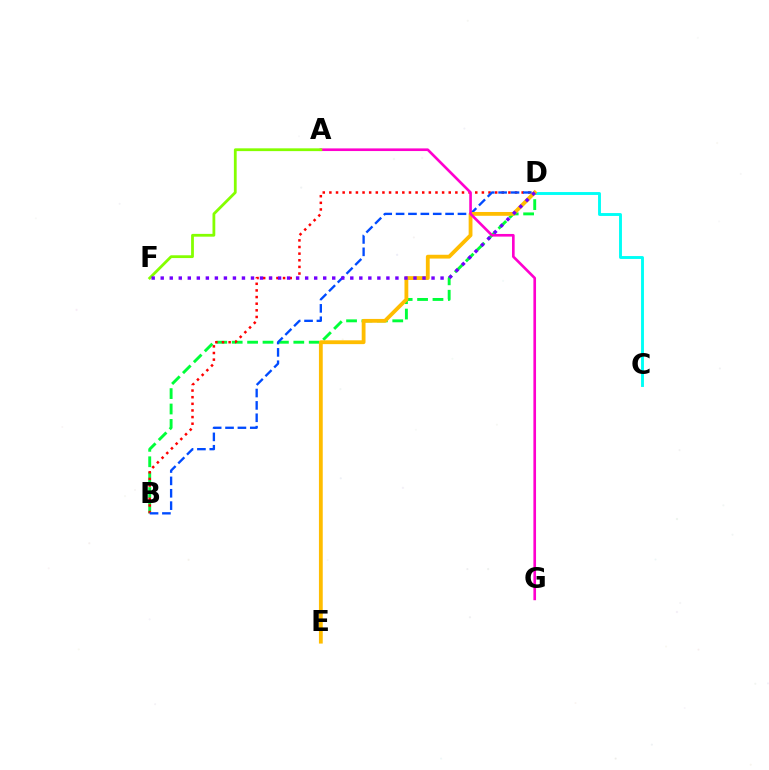{('C', 'D'): [{'color': '#00fff6', 'line_style': 'solid', 'thickness': 2.09}], ('B', 'D'): [{'color': '#00ff39', 'line_style': 'dashed', 'thickness': 2.09}, {'color': '#ff0000', 'line_style': 'dotted', 'thickness': 1.8}, {'color': '#004bff', 'line_style': 'dashed', 'thickness': 1.68}], ('D', 'E'): [{'color': '#ffbd00', 'line_style': 'solid', 'thickness': 2.74}], ('A', 'G'): [{'color': '#ff00cf', 'line_style': 'solid', 'thickness': 1.9}], ('A', 'F'): [{'color': '#84ff00', 'line_style': 'solid', 'thickness': 2.01}], ('D', 'F'): [{'color': '#7200ff', 'line_style': 'dotted', 'thickness': 2.45}]}